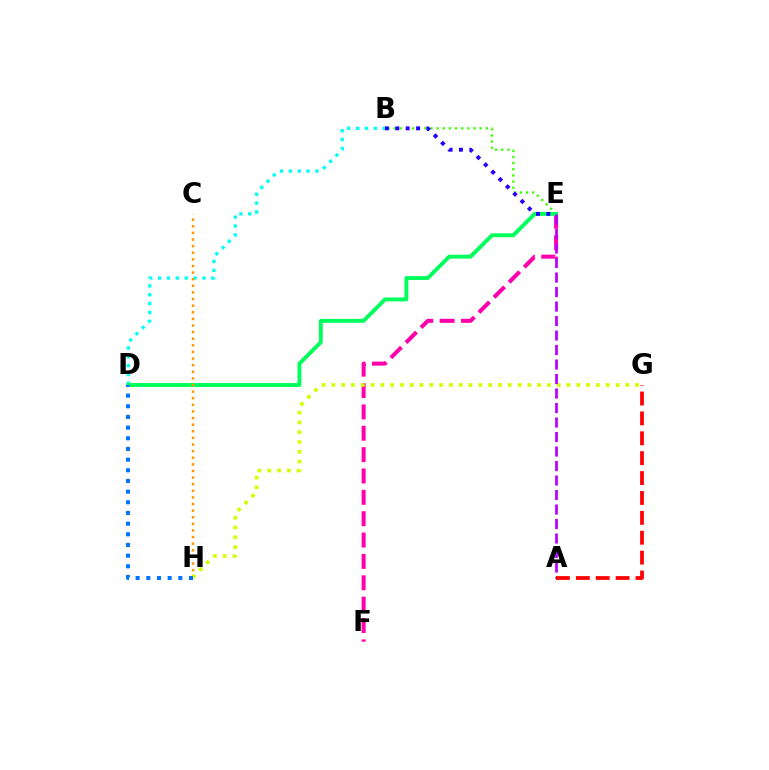{('B', 'D'): [{'color': '#00fff6', 'line_style': 'dotted', 'thickness': 2.41}], ('B', 'E'): [{'color': '#3dff00', 'line_style': 'dotted', 'thickness': 1.67}, {'color': '#2500ff', 'line_style': 'dotted', 'thickness': 2.81}], ('E', 'F'): [{'color': '#ff00ac', 'line_style': 'dashed', 'thickness': 2.9}], ('D', 'E'): [{'color': '#00ff5c', 'line_style': 'solid', 'thickness': 2.82}], ('C', 'H'): [{'color': '#ff9400', 'line_style': 'dotted', 'thickness': 1.8}], ('G', 'H'): [{'color': '#d1ff00', 'line_style': 'dotted', 'thickness': 2.66}], ('D', 'H'): [{'color': '#0074ff', 'line_style': 'dotted', 'thickness': 2.9}], ('A', 'E'): [{'color': '#b900ff', 'line_style': 'dashed', 'thickness': 1.97}], ('A', 'G'): [{'color': '#ff0000', 'line_style': 'dashed', 'thickness': 2.7}]}